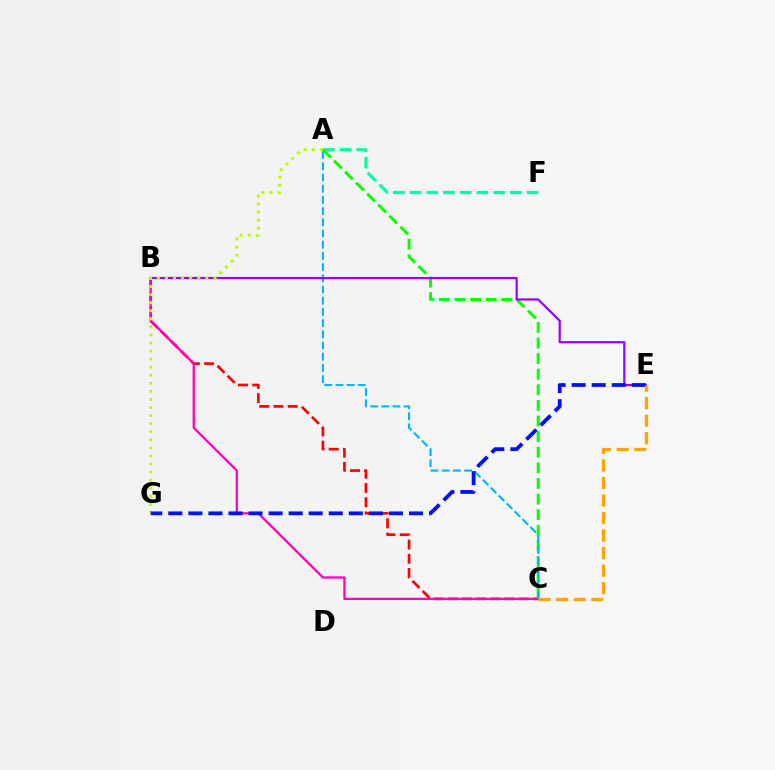{('B', 'C'): [{'color': '#ff0000', 'line_style': 'dashed', 'thickness': 1.93}, {'color': '#ff00bd', 'line_style': 'solid', 'thickness': 1.63}], ('A', 'F'): [{'color': '#00ff9d', 'line_style': 'dashed', 'thickness': 2.27}], ('A', 'C'): [{'color': '#08ff00', 'line_style': 'dashed', 'thickness': 2.12}, {'color': '#00b5ff', 'line_style': 'dashed', 'thickness': 1.52}], ('B', 'E'): [{'color': '#9b00ff', 'line_style': 'solid', 'thickness': 1.6}], ('A', 'G'): [{'color': '#b3ff00', 'line_style': 'dotted', 'thickness': 2.19}], ('E', 'G'): [{'color': '#0010ff', 'line_style': 'dashed', 'thickness': 2.72}], ('C', 'E'): [{'color': '#ffa500', 'line_style': 'dashed', 'thickness': 2.38}]}